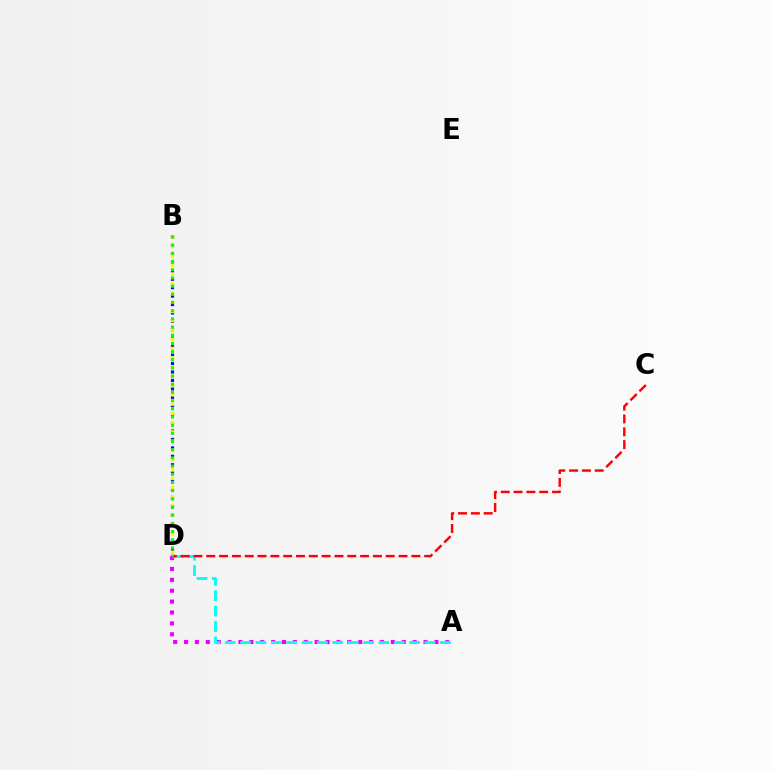{('B', 'D'): [{'color': '#0010ff', 'line_style': 'dotted', 'thickness': 2.29}, {'color': '#fcf500', 'line_style': 'dotted', 'thickness': 2.52}, {'color': '#08ff00', 'line_style': 'dotted', 'thickness': 2.22}], ('A', 'D'): [{'color': '#ee00ff', 'line_style': 'dotted', 'thickness': 2.96}, {'color': '#00fff6', 'line_style': 'dashed', 'thickness': 2.09}], ('C', 'D'): [{'color': '#ff0000', 'line_style': 'dashed', 'thickness': 1.74}]}